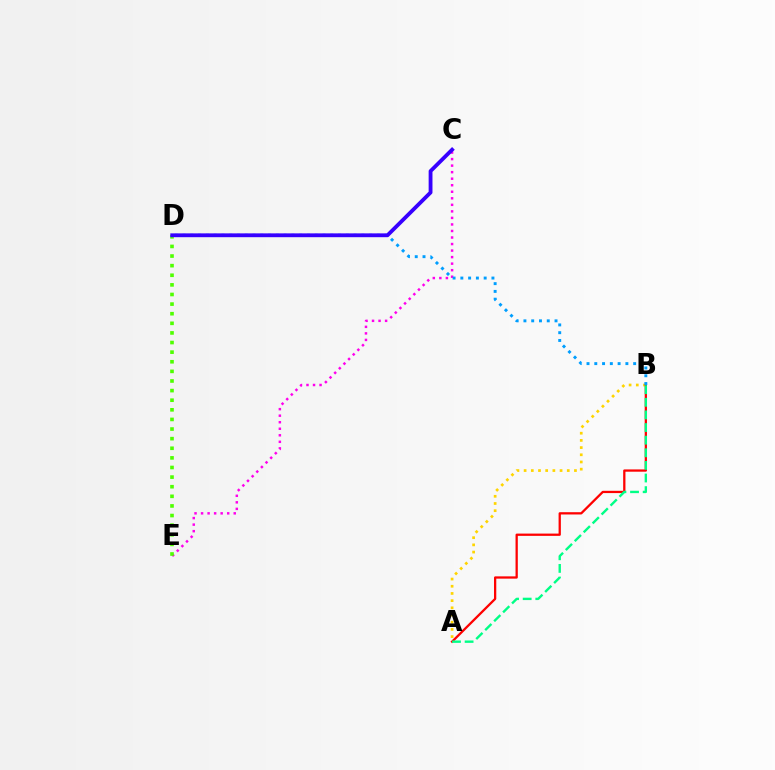{('A', 'B'): [{'color': '#ffd500', 'line_style': 'dotted', 'thickness': 1.95}, {'color': '#ff0000', 'line_style': 'solid', 'thickness': 1.64}, {'color': '#00ff86', 'line_style': 'dashed', 'thickness': 1.71}], ('C', 'E'): [{'color': '#ff00ed', 'line_style': 'dotted', 'thickness': 1.78}], ('B', 'D'): [{'color': '#009eff', 'line_style': 'dotted', 'thickness': 2.11}], ('D', 'E'): [{'color': '#4fff00', 'line_style': 'dotted', 'thickness': 2.61}], ('C', 'D'): [{'color': '#3700ff', 'line_style': 'solid', 'thickness': 2.75}]}